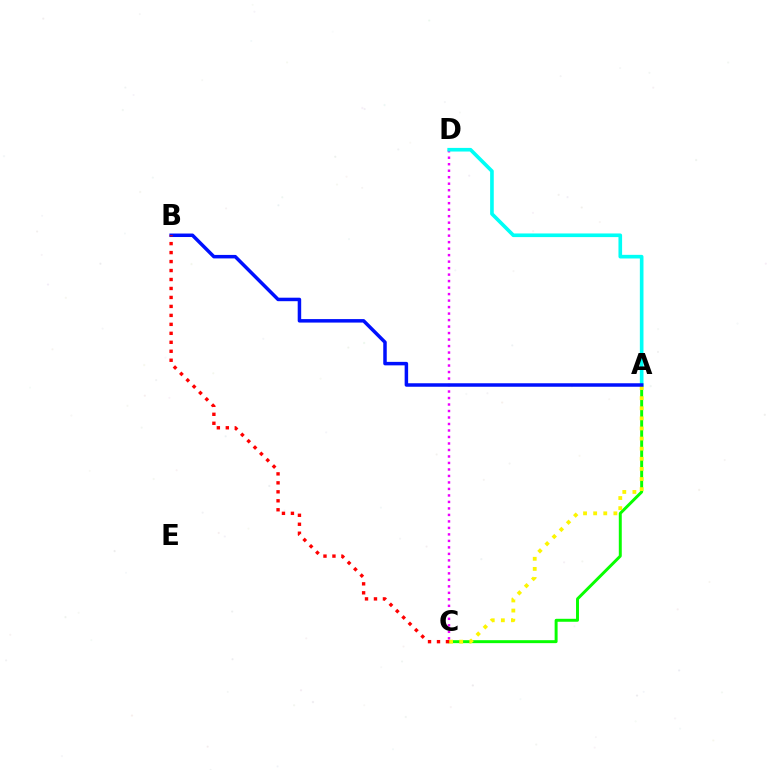{('A', 'C'): [{'color': '#08ff00', 'line_style': 'solid', 'thickness': 2.13}, {'color': '#fcf500', 'line_style': 'dotted', 'thickness': 2.75}], ('C', 'D'): [{'color': '#ee00ff', 'line_style': 'dotted', 'thickness': 1.76}], ('A', 'D'): [{'color': '#00fff6', 'line_style': 'solid', 'thickness': 2.62}], ('A', 'B'): [{'color': '#0010ff', 'line_style': 'solid', 'thickness': 2.51}], ('B', 'C'): [{'color': '#ff0000', 'line_style': 'dotted', 'thickness': 2.44}]}